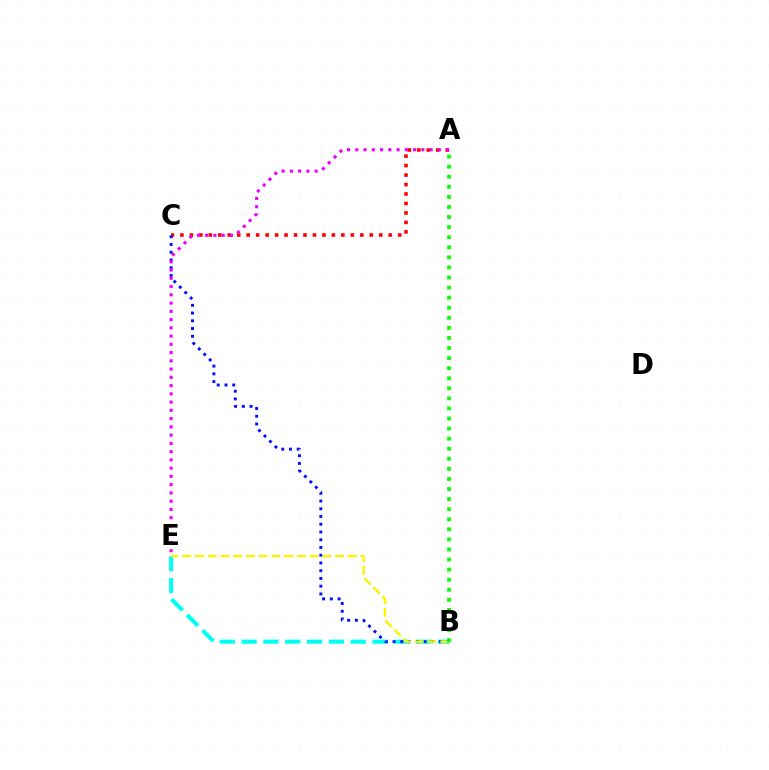{('B', 'E'): [{'color': '#00fff6', 'line_style': 'dashed', 'thickness': 2.96}, {'color': '#fcf500', 'line_style': 'dashed', 'thickness': 1.73}], ('A', 'C'): [{'color': '#ff0000', 'line_style': 'dotted', 'thickness': 2.57}], ('B', 'C'): [{'color': '#0010ff', 'line_style': 'dotted', 'thickness': 2.1}], ('A', 'E'): [{'color': '#ee00ff', 'line_style': 'dotted', 'thickness': 2.24}], ('A', 'B'): [{'color': '#08ff00', 'line_style': 'dotted', 'thickness': 2.74}]}